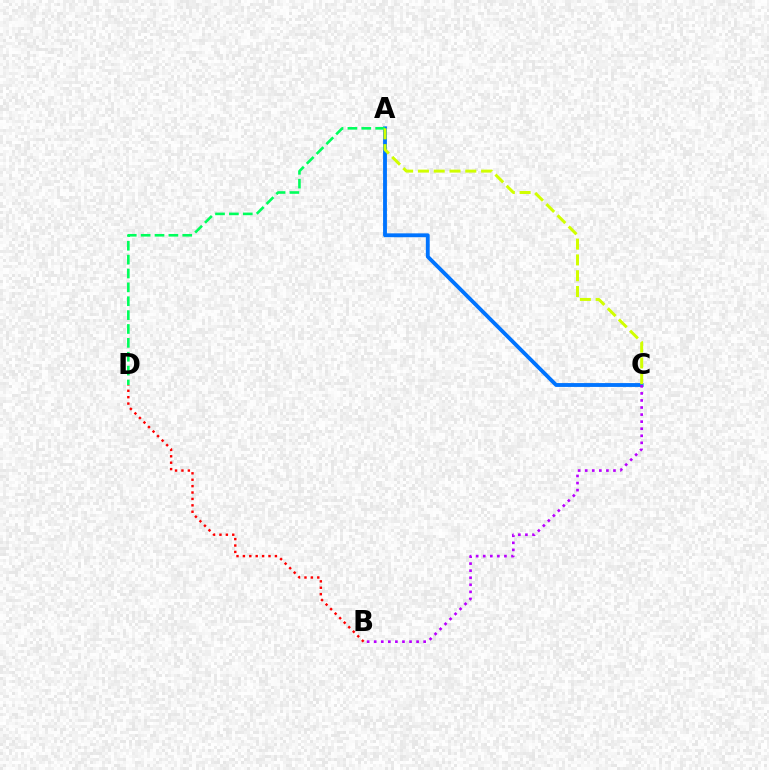{('A', 'C'): [{'color': '#0074ff', 'line_style': 'solid', 'thickness': 2.77}, {'color': '#d1ff00', 'line_style': 'dashed', 'thickness': 2.15}], ('B', 'D'): [{'color': '#ff0000', 'line_style': 'dotted', 'thickness': 1.74}], ('A', 'D'): [{'color': '#00ff5c', 'line_style': 'dashed', 'thickness': 1.88}], ('B', 'C'): [{'color': '#b900ff', 'line_style': 'dotted', 'thickness': 1.92}]}